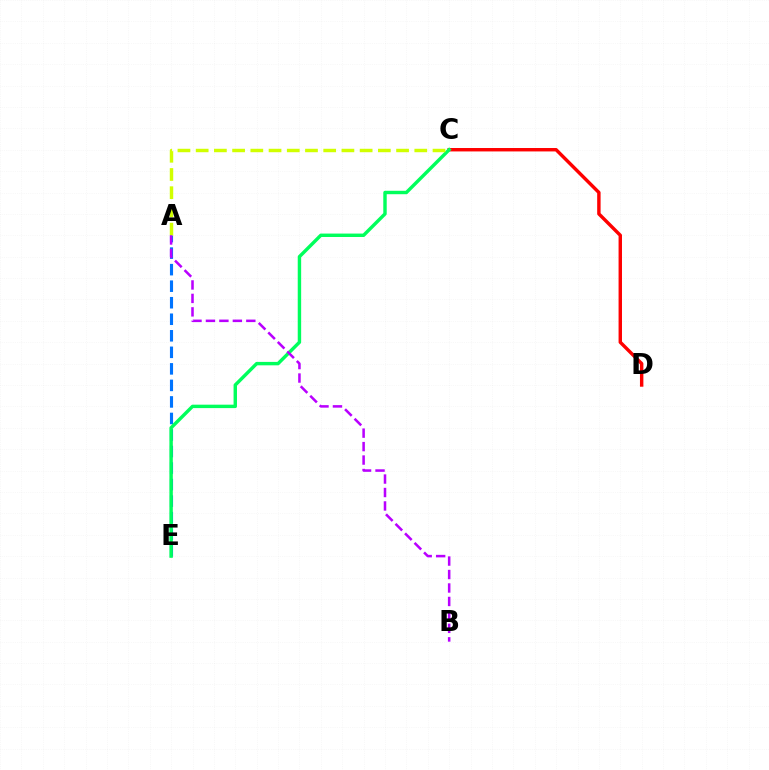{('C', 'D'): [{'color': '#ff0000', 'line_style': 'solid', 'thickness': 2.46}], ('A', 'E'): [{'color': '#0074ff', 'line_style': 'dashed', 'thickness': 2.25}], ('C', 'E'): [{'color': '#00ff5c', 'line_style': 'solid', 'thickness': 2.47}], ('A', 'C'): [{'color': '#d1ff00', 'line_style': 'dashed', 'thickness': 2.47}], ('A', 'B'): [{'color': '#b900ff', 'line_style': 'dashed', 'thickness': 1.83}]}